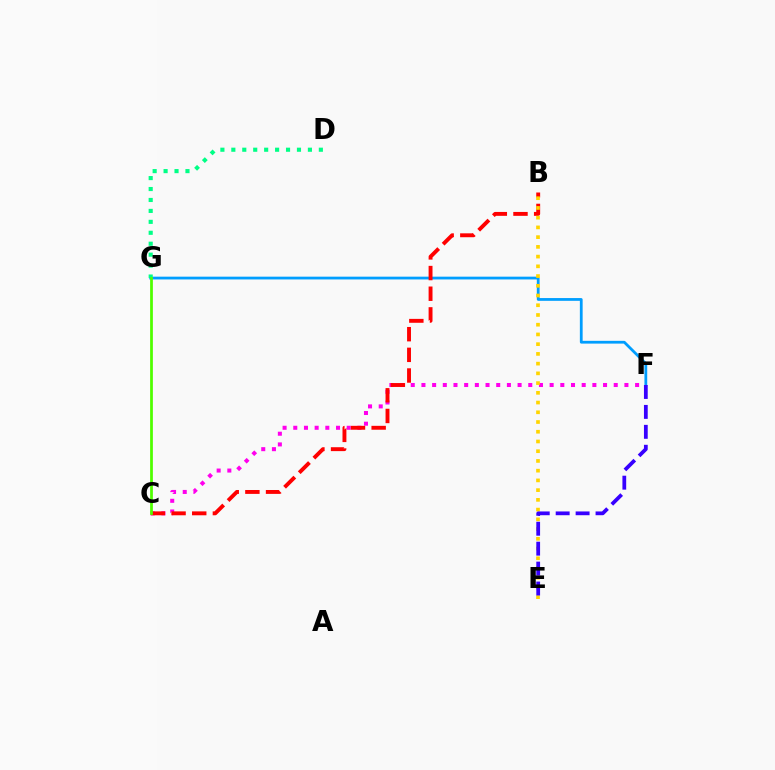{('F', 'G'): [{'color': '#009eff', 'line_style': 'solid', 'thickness': 2.0}], ('D', 'G'): [{'color': '#00ff86', 'line_style': 'dotted', 'thickness': 2.97}], ('C', 'F'): [{'color': '#ff00ed', 'line_style': 'dotted', 'thickness': 2.9}], ('B', 'C'): [{'color': '#ff0000', 'line_style': 'dashed', 'thickness': 2.81}], ('B', 'E'): [{'color': '#ffd500', 'line_style': 'dotted', 'thickness': 2.64}], ('C', 'G'): [{'color': '#4fff00', 'line_style': 'solid', 'thickness': 1.98}], ('E', 'F'): [{'color': '#3700ff', 'line_style': 'dashed', 'thickness': 2.71}]}